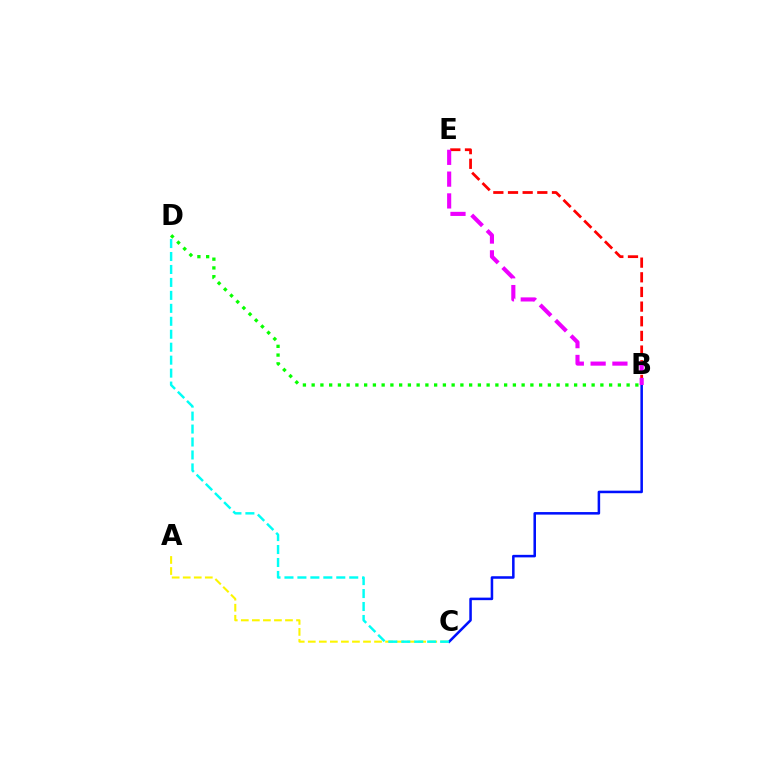{('A', 'C'): [{'color': '#fcf500', 'line_style': 'dashed', 'thickness': 1.5}], ('B', 'C'): [{'color': '#0010ff', 'line_style': 'solid', 'thickness': 1.83}], ('B', 'D'): [{'color': '#08ff00', 'line_style': 'dotted', 'thickness': 2.38}], ('B', 'E'): [{'color': '#ff0000', 'line_style': 'dashed', 'thickness': 1.99}, {'color': '#ee00ff', 'line_style': 'dashed', 'thickness': 2.96}], ('C', 'D'): [{'color': '#00fff6', 'line_style': 'dashed', 'thickness': 1.76}]}